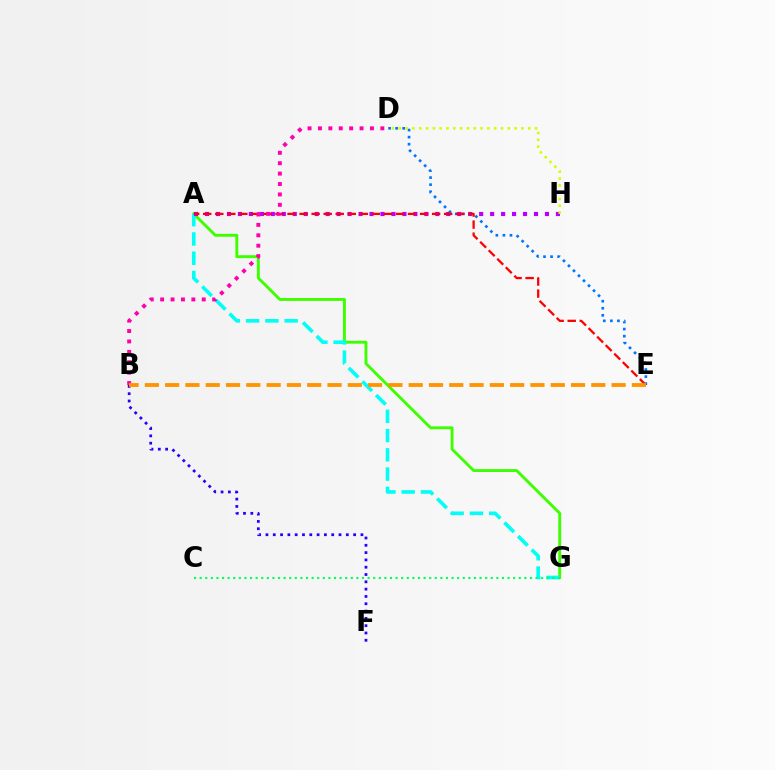{('A', 'G'): [{'color': '#3dff00', 'line_style': 'solid', 'thickness': 2.08}, {'color': '#00fff6', 'line_style': 'dashed', 'thickness': 2.62}], ('A', 'H'): [{'color': '#b900ff', 'line_style': 'dotted', 'thickness': 2.98}], ('D', 'E'): [{'color': '#0074ff', 'line_style': 'dotted', 'thickness': 1.92}], ('B', 'F'): [{'color': '#2500ff', 'line_style': 'dotted', 'thickness': 1.99}], ('A', 'E'): [{'color': '#ff0000', 'line_style': 'dashed', 'thickness': 1.64}], ('C', 'G'): [{'color': '#00ff5c', 'line_style': 'dotted', 'thickness': 1.52}], ('B', 'D'): [{'color': '#ff00ac', 'line_style': 'dotted', 'thickness': 2.83}], ('D', 'H'): [{'color': '#d1ff00', 'line_style': 'dotted', 'thickness': 1.85}], ('B', 'E'): [{'color': '#ff9400', 'line_style': 'dashed', 'thickness': 2.76}]}